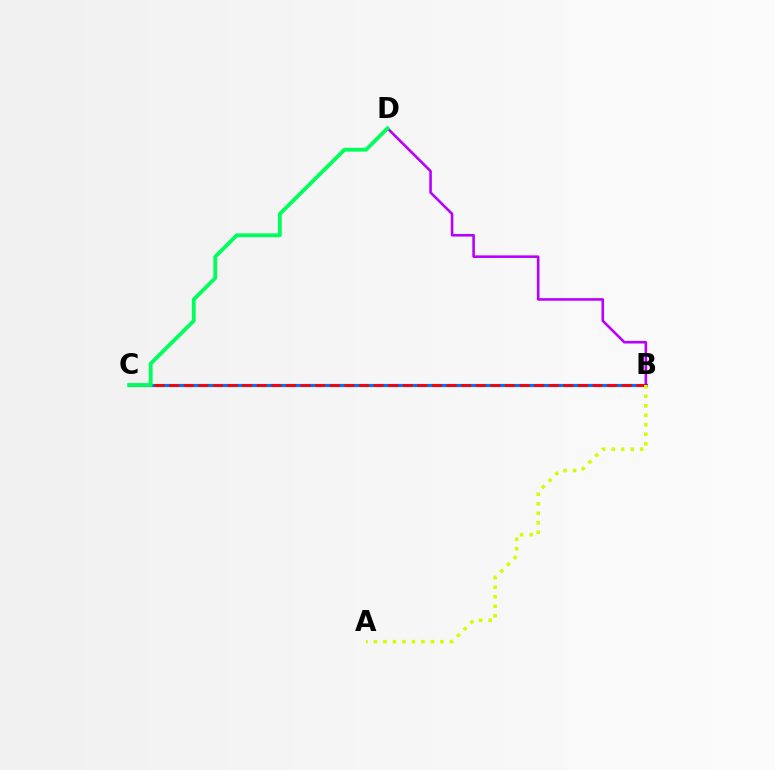{('B', 'C'): [{'color': '#0074ff', 'line_style': 'solid', 'thickness': 2.26}, {'color': '#ff0000', 'line_style': 'dashed', 'thickness': 1.98}], ('B', 'D'): [{'color': '#b900ff', 'line_style': 'solid', 'thickness': 1.87}], ('C', 'D'): [{'color': '#00ff5c', 'line_style': 'solid', 'thickness': 2.76}], ('A', 'B'): [{'color': '#d1ff00', 'line_style': 'dotted', 'thickness': 2.58}]}